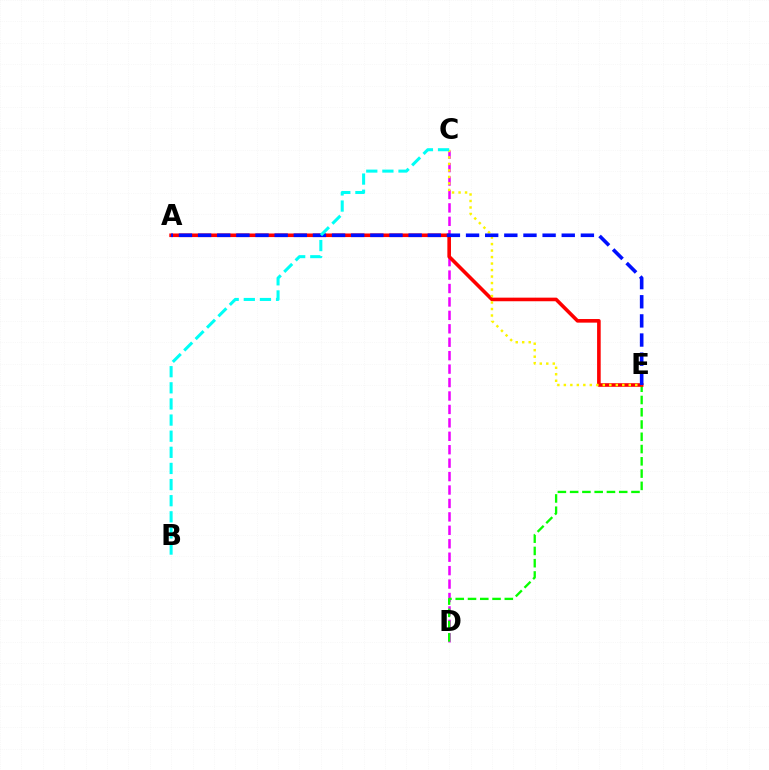{('C', 'D'): [{'color': '#ee00ff', 'line_style': 'dashed', 'thickness': 1.83}], ('D', 'E'): [{'color': '#08ff00', 'line_style': 'dashed', 'thickness': 1.67}], ('A', 'E'): [{'color': '#ff0000', 'line_style': 'solid', 'thickness': 2.59}, {'color': '#0010ff', 'line_style': 'dashed', 'thickness': 2.6}], ('C', 'E'): [{'color': '#fcf500', 'line_style': 'dotted', 'thickness': 1.76}], ('B', 'C'): [{'color': '#00fff6', 'line_style': 'dashed', 'thickness': 2.19}]}